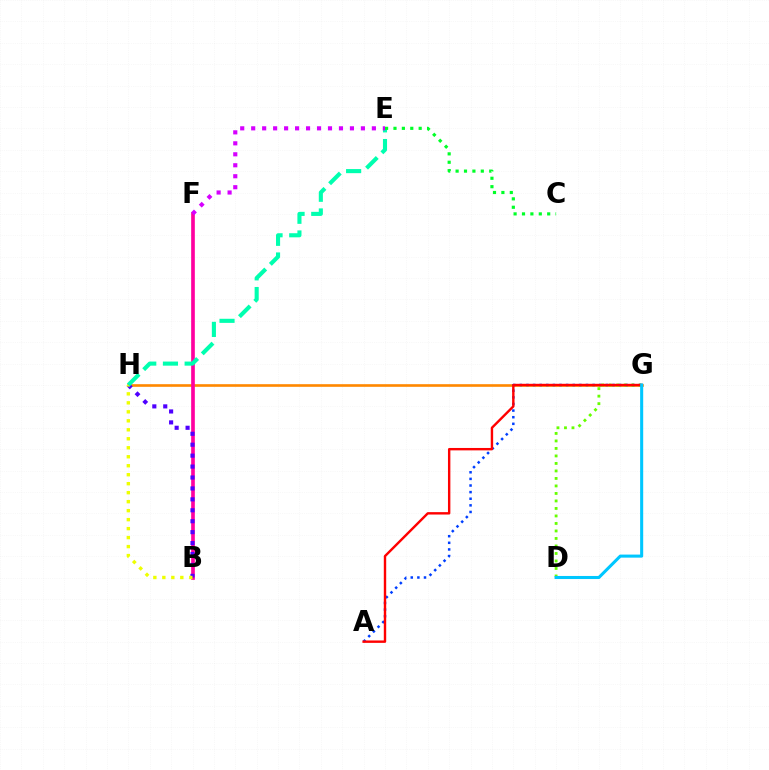{('G', 'H'): [{'color': '#ff8800', 'line_style': 'solid', 'thickness': 1.9}], ('A', 'G'): [{'color': '#003fff', 'line_style': 'dotted', 'thickness': 1.8}, {'color': '#ff0000', 'line_style': 'solid', 'thickness': 1.73}], ('D', 'G'): [{'color': '#66ff00', 'line_style': 'dotted', 'thickness': 2.04}, {'color': '#00c7ff', 'line_style': 'solid', 'thickness': 2.2}], ('B', 'F'): [{'color': '#ff00a0', 'line_style': 'solid', 'thickness': 2.64}], ('B', 'H'): [{'color': '#4f00ff', 'line_style': 'dotted', 'thickness': 2.97}, {'color': '#eeff00', 'line_style': 'dotted', 'thickness': 2.44}], ('E', 'H'): [{'color': '#00ffaf', 'line_style': 'dashed', 'thickness': 2.95}], ('C', 'E'): [{'color': '#00ff27', 'line_style': 'dotted', 'thickness': 2.28}], ('E', 'F'): [{'color': '#d600ff', 'line_style': 'dotted', 'thickness': 2.98}]}